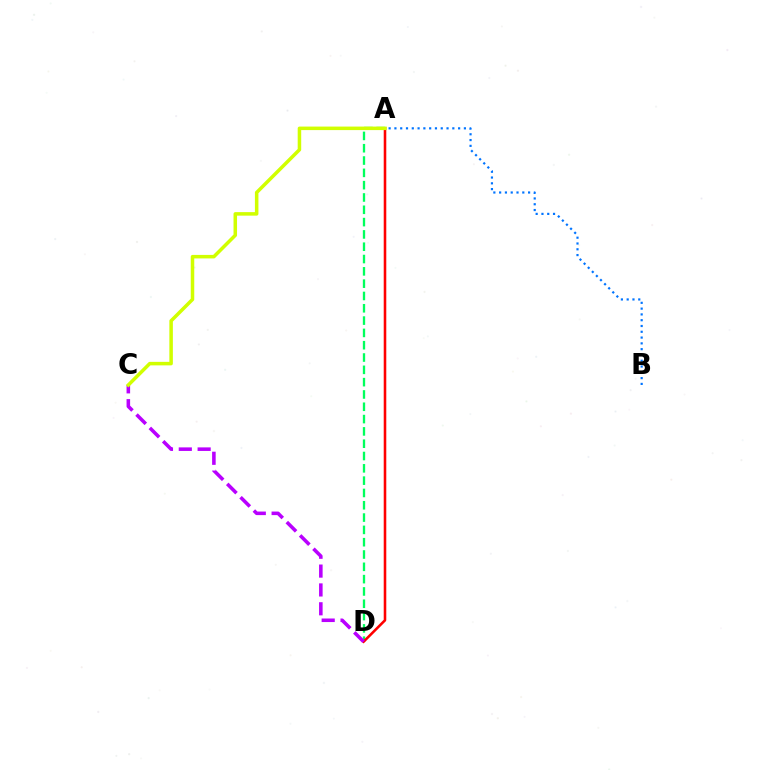{('A', 'B'): [{'color': '#0074ff', 'line_style': 'dotted', 'thickness': 1.57}], ('A', 'D'): [{'color': '#00ff5c', 'line_style': 'dashed', 'thickness': 1.67}, {'color': '#ff0000', 'line_style': 'solid', 'thickness': 1.85}], ('C', 'D'): [{'color': '#b900ff', 'line_style': 'dashed', 'thickness': 2.56}], ('A', 'C'): [{'color': '#d1ff00', 'line_style': 'solid', 'thickness': 2.53}]}